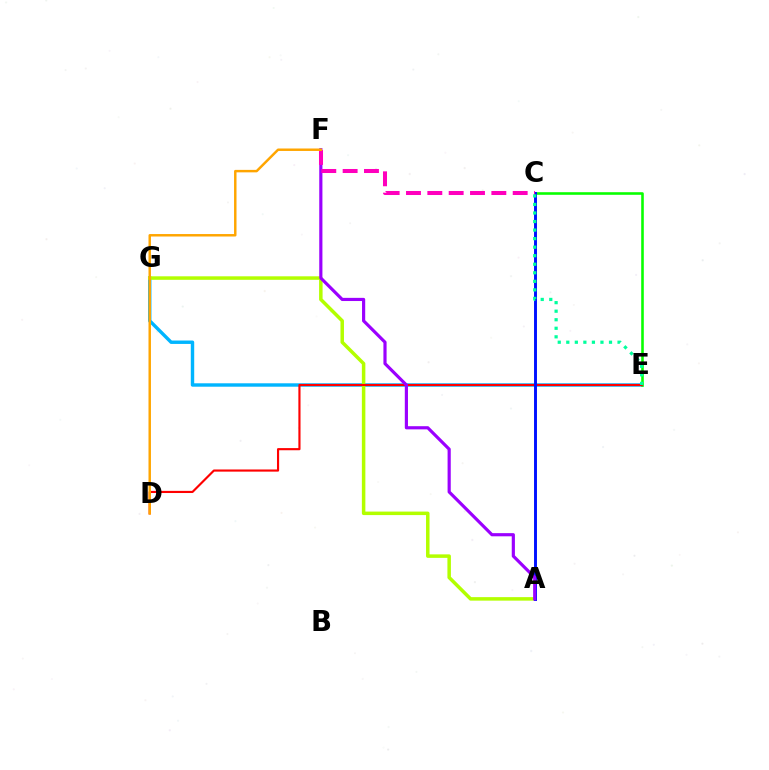{('E', 'G'): [{'color': '#00b5ff', 'line_style': 'solid', 'thickness': 2.46}], ('A', 'G'): [{'color': '#b3ff00', 'line_style': 'solid', 'thickness': 2.52}], ('C', 'E'): [{'color': '#08ff00', 'line_style': 'solid', 'thickness': 1.87}, {'color': '#00ff9d', 'line_style': 'dotted', 'thickness': 2.32}], ('D', 'E'): [{'color': '#ff0000', 'line_style': 'solid', 'thickness': 1.55}], ('A', 'C'): [{'color': '#0010ff', 'line_style': 'solid', 'thickness': 2.11}], ('A', 'F'): [{'color': '#9b00ff', 'line_style': 'solid', 'thickness': 2.28}], ('C', 'F'): [{'color': '#ff00bd', 'line_style': 'dashed', 'thickness': 2.9}], ('D', 'F'): [{'color': '#ffa500', 'line_style': 'solid', 'thickness': 1.77}]}